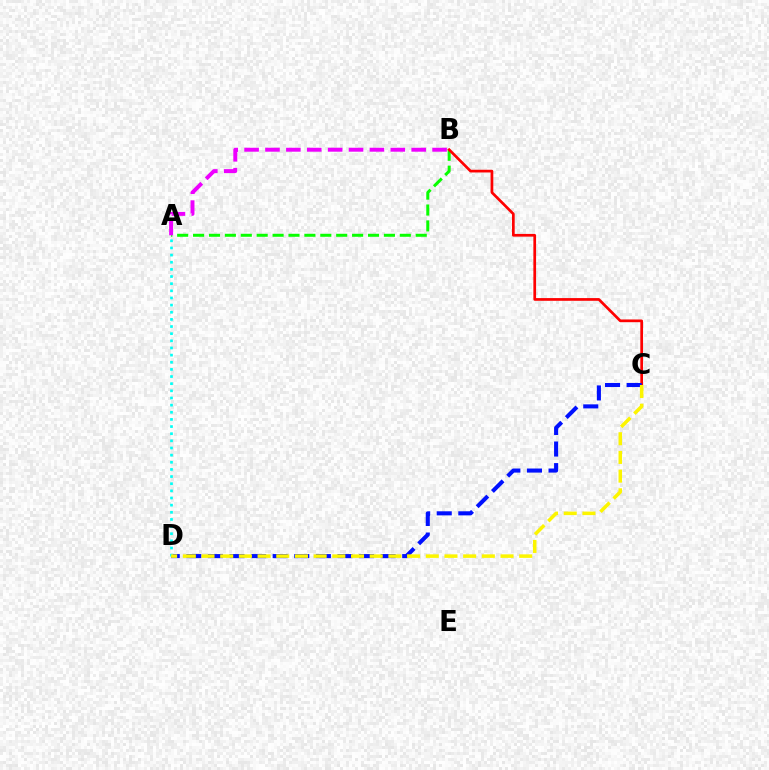{('A', 'B'): [{'color': '#08ff00', 'line_style': 'dashed', 'thickness': 2.16}, {'color': '#ee00ff', 'line_style': 'dashed', 'thickness': 2.84}], ('B', 'C'): [{'color': '#ff0000', 'line_style': 'solid', 'thickness': 1.95}], ('C', 'D'): [{'color': '#0010ff', 'line_style': 'dashed', 'thickness': 2.93}, {'color': '#fcf500', 'line_style': 'dashed', 'thickness': 2.54}], ('A', 'D'): [{'color': '#00fff6', 'line_style': 'dotted', 'thickness': 1.94}]}